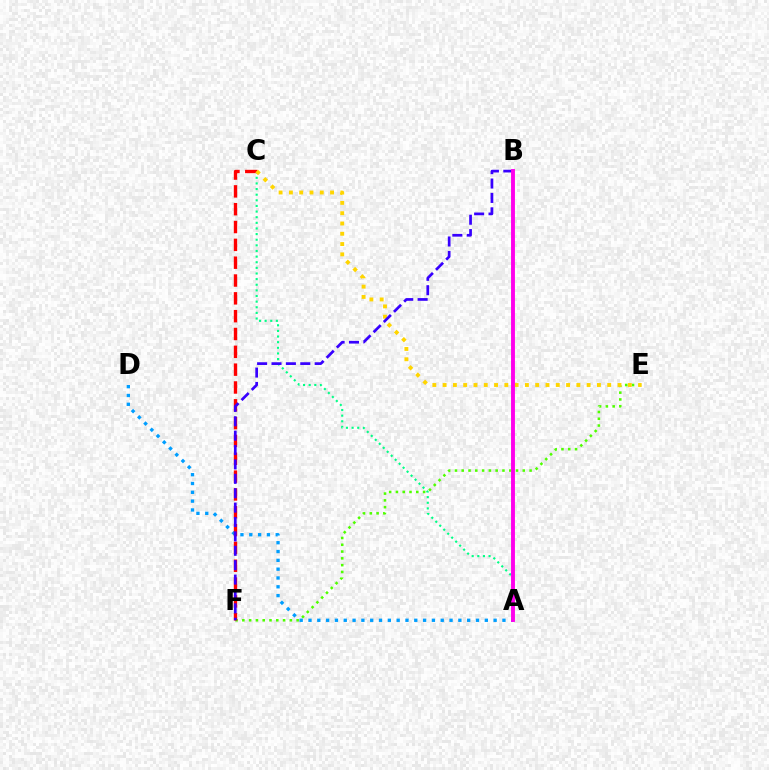{('E', 'F'): [{'color': '#4fff00', 'line_style': 'dotted', 'thickness': 1.84}], ('A', 'C'): [{'color': '#00ff86', 'line_style': 'dotted', 'thickness': 1.53}], ('A', 'D'): [{'color': '#009eff', 'line_style': 'dotted', 'thickness': 2.4}], ('C', 'F'): [{'color': '#ff0000', 'line_style': 'dashed', 'thickness': 2.42}], ('C', 'E'): [{'color': '#ffd500', 'line_style': 'dotted', 'thickness': 2.8}], ('B', 'F'): [{'color': '#3700ff', 'line_style': 'dashed', 'thickness': 1.96}], ('A', 'B'): [{'color': '#ff00ed', 'line_style': 'solid', 'thickness': 2.8}]}